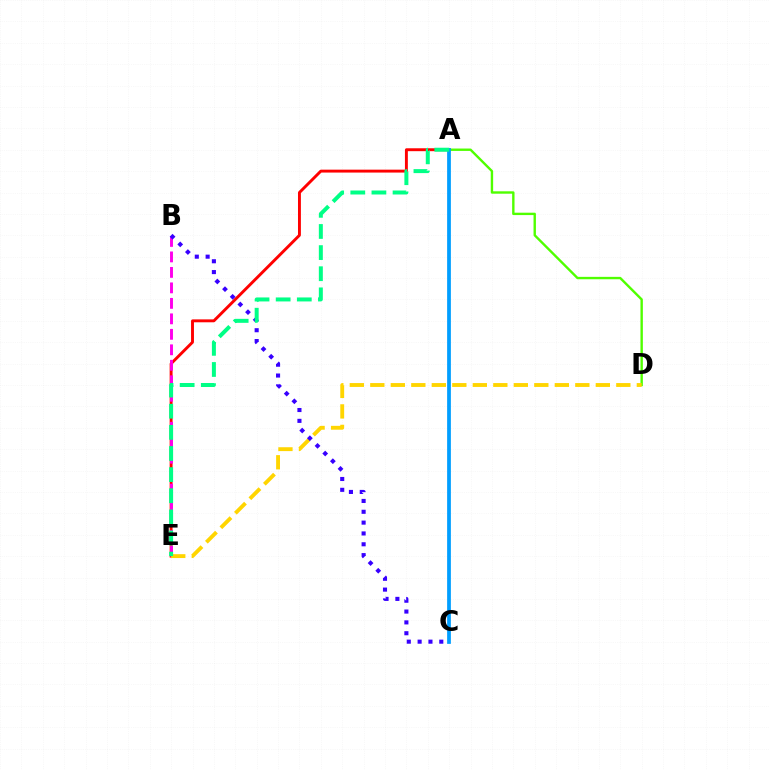{('A', 'E'): [{'color': '#ff0000', 'line_style': 'solid', 'thickness': 2.09}, {'color': '#00ff86', 'line_style': 'dashed', 'thickness': 2.87}], ('A', 'D'): [{'color': '#4fff00', 'line_style': 'solid', 'thickness': 1.72}], ('B', 'E'): [{'color': '#ff00ed', 'line_style': 'dashed', 'thickness': 2.1}], ('D', 'E'): [{'color': '#ffd500', 'line_style': 'dashed', 'thickness': 2.79}], ('B', 'C'): [{'color': '#3700ff', 'line_style': 'dotted', 'thickness': 2.94}], ('A', 'C'): [{'color': '#009eff', 'line_style': 'solid', 'thickness': 2.7}]}